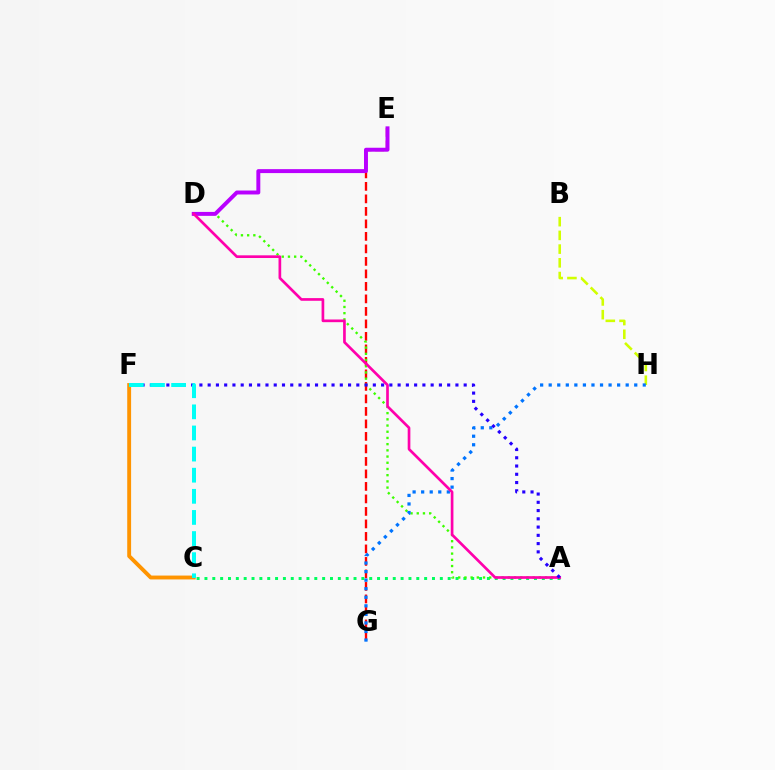{('E', 'G'): [{'color': '#ff0000', 'line_style': 'dashed', 'thickness': 1.7}], ('B', 'H'): [{'color': '#d1ff00', 'line_style': 'dashed', 'thickness': 1.86}], ('A', 'C'): [{'color': '#00ff5c', 'line_style': 'dotted', 'thickness': 2.13}], ('A', 'D'): [{'color': '#3dff00', 'line_style': 'dotted', 'thickness': 1.69}, {'color': '#ff00ac', 'line_style': 'solid', 'thickness': 1.93}], ('D', 'E'): [{'color': '#b900ff', 'line_style': 'solid', 'thickness': 2.84}], ('G', 'H'): [{'color': '#0074ff', 'line_style': 'dotted', 'thickness': 2.32}], ('C', 'F'): [{'color': '#ff9400', 'line_style': 'solid', 'thickness': 2.79}, {'color': '#00fff6', 'line_style': 'dashed', 'thickness': 2.87}], ('A', 'F'): [{'color': '#2500ff', 'line_style': 'dotted', 'thickness': 2.24}]}